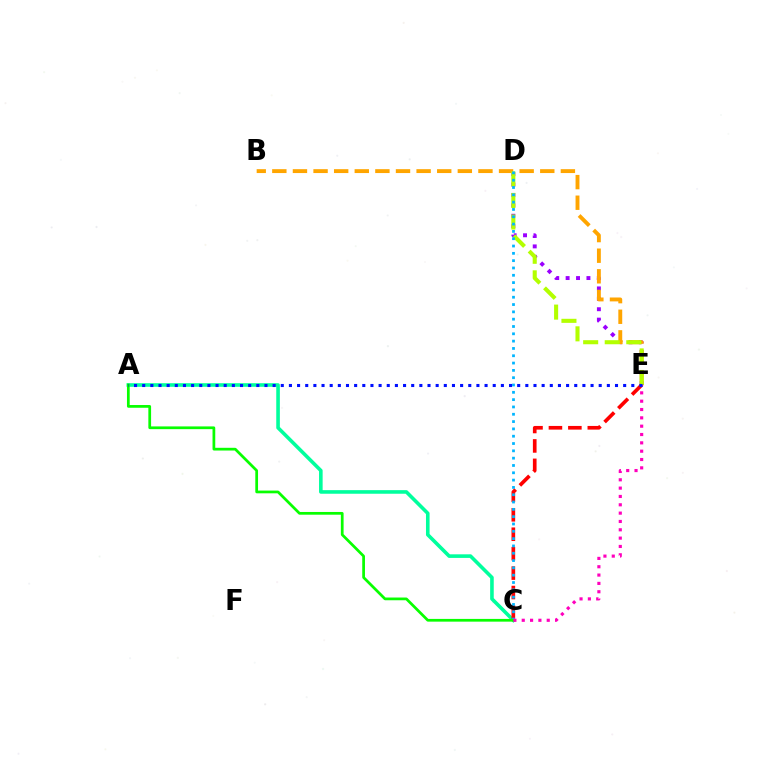{('D', 'E'): [{'color': '#9b00ff', 'line_style': 'dotted', 'thickness': 2.83}, {'color': '#b3ff00', 'line_style': 'dashed', 'thickness': 2.93}], ('A', 'C'): [{'color': '#00ff9d', 'line_style': 'solid', 'thickness': 2.59}, {'color': '#08ff00', 'line_style': 'solid', 'thickness': 1.97}], ('B', 'E'): [{'color': '#ffa500', 'line_style': 'dashed', 'thickness': 2.8}], ('C', 'E'): [{'color': '#ff0000', 'line_style': 'dashed', 'thickness': 2.64}, {'color': '#ff00bd', 'line_style': 'dotted', 'thickness': 2.26}], ('C', 'D'): [{'color': '#00b5ff', 'line_style': 'dotted', 'thickness': 1.99}], ('A', 'E'): [{'color': '#0010ff', 'line_style': 'dotted', 'thickness': 2.21}]}